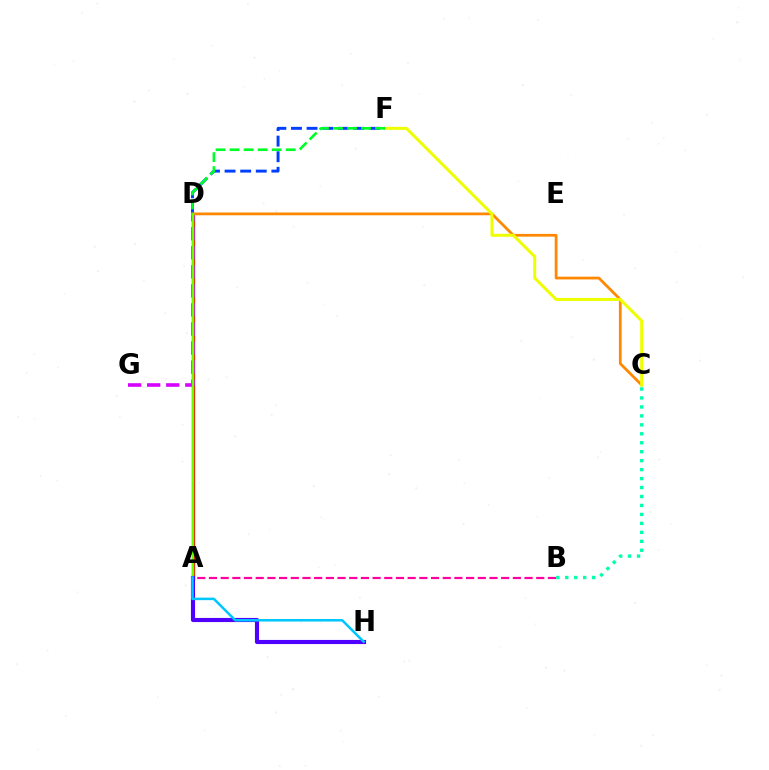{('D', 'F'): [{'color': '#003fff', 'line_style': 'dashed', 'thickness': 2.12}, {'color': '#00ff27', 'line_style': 'dashed', 'thickness': 1.91}], ('A', 'D'): [{'color': '#ff0000', 'line_style': 'solid', 'thickness': 2.36}, {'color': '#66ff00', 'line_style': 'solid', 'thickness': 1.73}], ('D', 'G'): [{'color': '#d600ff', 'line_style': 'dashed', 'thickness': 2.59}], ('C', 'D'): [{'color': '#ff8800', 'line_style': 'solid', 'thickness': 1.98}], ('B', 'C'): [{'color': '#00ffaf', 'line_style': 'dotted', 'thickness': 2.43}], ('C', 'F'): [{'color': '#eeff00', 'line_style': 'solid', 'thickness': 2.16}], ('A', 'H'): [{'color': '#4f00ff', 'line_style': 'solid', 'thickness': 2.97}, {'color': '#00c7ff', 'line_style': 'solid', 'thickness': 1.81}], ('A', 'B'): [{'color': '#ff00a0', 'line_style': 'dashed', 'thickness': 1.59}]}